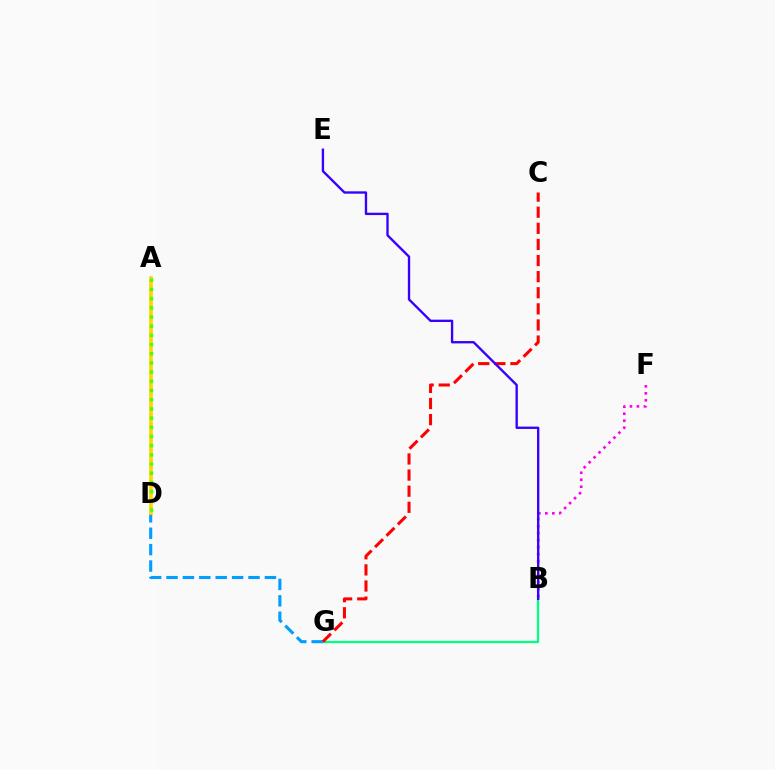{('B', 'G'): [{'color': '#00ff86', 'line_style': 'solid', 'thickness': 1.65}], ('D', 'G'): [{'color': '#009eff', 'line_style': 'dashed', 'thickness': 2.23}], ('B', 'F'): [{'color': '#ff00ed', 'line_style': 'dotted', 'thickness': 1.9}], ('C', 'G'): [{'color': '#ff0000', 'line_style': 'dashed', 'thickness': 2.19}], ('A', 'D'): [{'color': '#ffd500', 'line_style': 'solid', 'thickness': 2.63}, {'color': '#4fff00', 'line_style': 'dotted', 'thickness': 2.5}], ('B', 'E'): [{'color': '#3700ff', 'line_style': 'solid', 'thickness': 1.69}]}